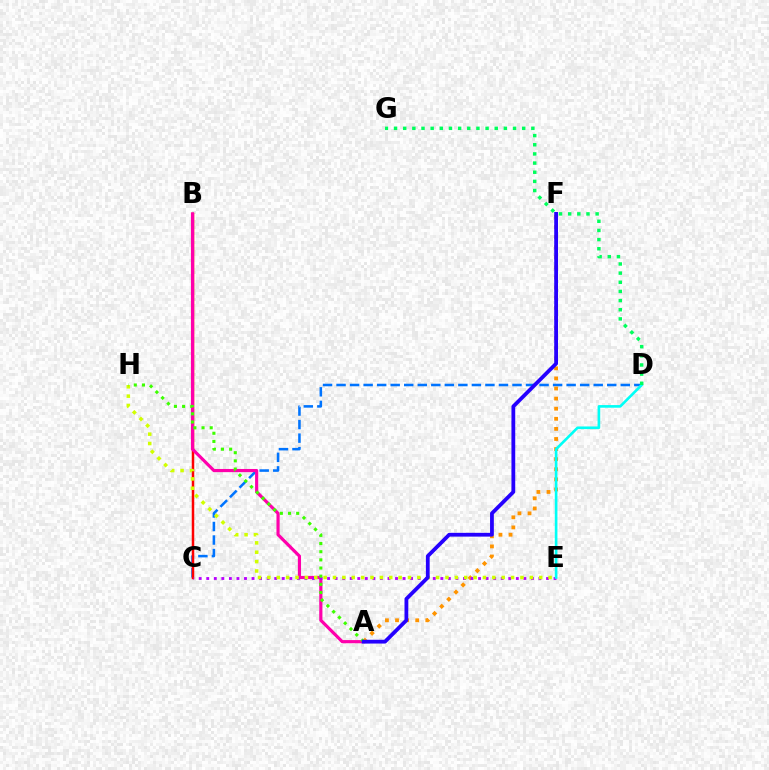{('C', 'D'): [{'color': '#0074ff', 'line_style': 'dashed', 'thickness': 1.84}], ('A', 'F'): [{'color': '#ff9400', 'line_style': 'dotted', 'thickness': 2.74}, {'color': '#2500ff', 'line_style': 'solid', 'thickness': 2.72}], ('B', 'C'): [{'color': '#ff0000', 'line_style': 'solid', 'thickness': 1.8}], ('A', 'B'): [{'color': '#ff00ac', 'line_style': 'solid', 'thickness': 2.28}], ('C', 'E'): [{'color': '#b900ff', 'line_style': 'dotted', 'thickness': 2.05}], ('E', 'H'): [{'color': '#d1ff00', 'line_style': 'dotted', 'thickness': 2.55}], ('D', 'E'): [{'color': '#00fff6', 'line_style': 'solid', 'thickness': 1.9}], ('D', 'G'): [{'color': '#00ff5c', 'line_style': 'dotted', 'thickness': 2.49}], ('A', 'H'): [{'color': '#3dff00', 'line_style': 'dotted', 'thickness': 2.22}]}